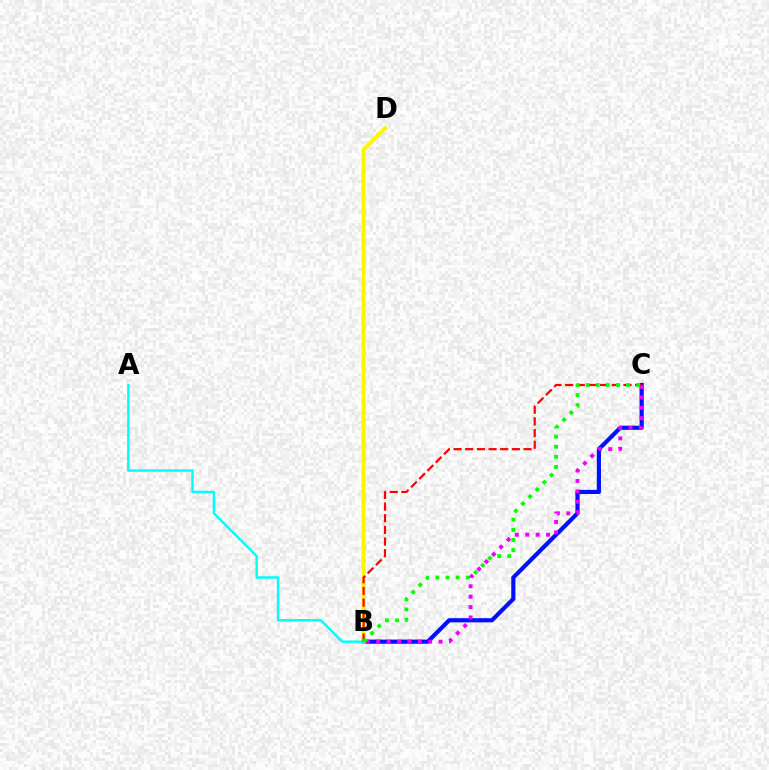{('B', 'C'): [{'color': '#0010ff', 'line_style': 'solid', 'thickness': 3.0}, {'color': '#ee00ff', 'line_style': 'dotted', 'thickness': 2.83}, {'color': '#ff0000', 'line_style': 'dashed', 'thickness': 1.58}, {'color': '#08ff00', 'line_style': 'dotted', 'thickness': 2.74}], ('B', 'D'): [{'color': '#fcf500', 'line_style': 'solid', 'thickness': 2.88}], ('A', 'B'): [{'color': '#00fff6', 'line_style': 'solid', 'thickness': 1.74}]}